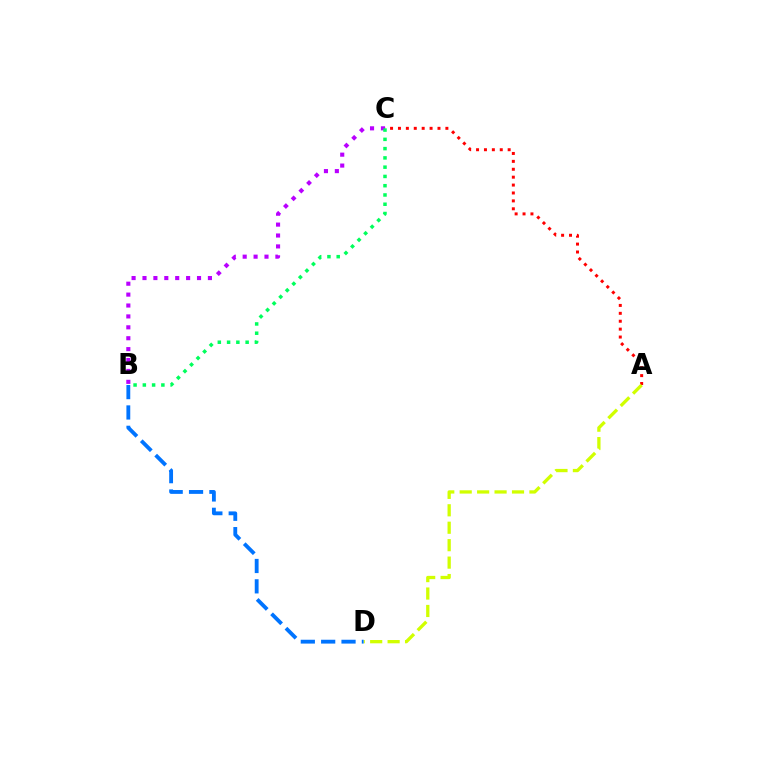{('A', 'C'): [{'color': '#ff0000', 'line_style': 'dotted', 'thickness': 2.15}], ('B', 'C'): [{'color': '#b900ff', 'line_style': 'dotted', 'thickness': 2.96}, {'color': '#00ff5c', 'line_style': 'dotted', 'thickness': 2.52}], ('A', 'D'): [{'color': '#d1ff00', 'line_style': 'dashed', 'thickness': 2.37}], ('B', 'D'): [{'color': '#0074ff', 'line_style': 'dashed', 'thickness': 2.77}]}